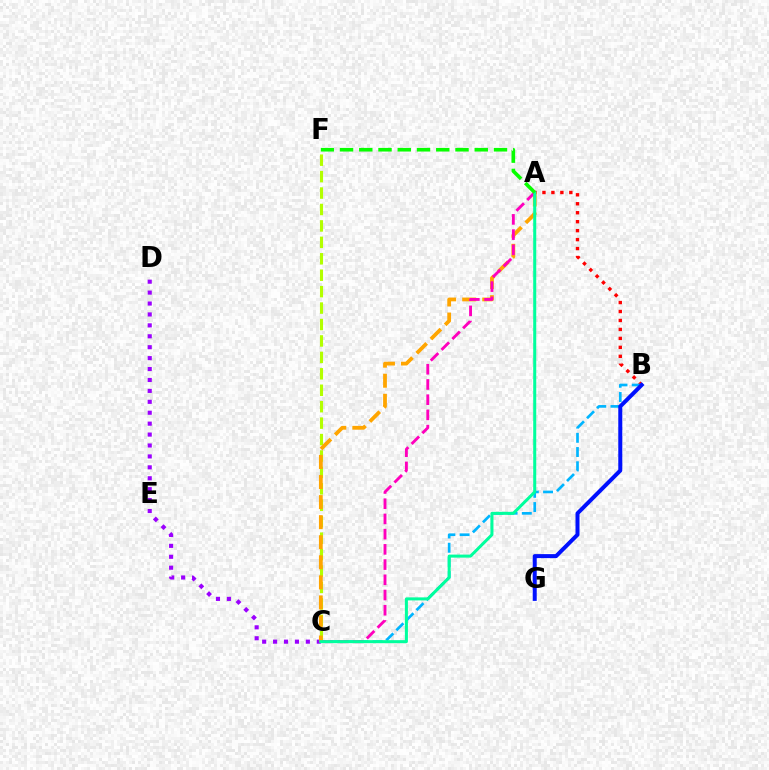{('C', 'D'): [{'color': '#9b00ff', 'line_style': 'dotted', 'thickness': 2.97}], ('C', 'F'): [{'color': '#b3ff00', 'line_style': 'dashed', 'thickness': 2.23}], ('A', 'B'): [{'color': '#ff0000', 'line_style': 'dotted', 'thickness': 2.43}], ('B', 'C'): [{'color': '#00b5ff', 'line_style': 'dashed', 'thickness': 1.93}], ('A', 'C'): [{'color': '#ffa500', 'line_style': 'dashed', 'thickness': 2.73}, {'color': '#ff00bd', 'line_style': 'dashed', 'thickness': 2.07}, {'color': '#00ff9d', 'line_style': 'solid', 'thickness': 2.18}], ('B', 'G'): [{'color': '#0010ff', 'line_style': 'solid', 'thickness': 2.88}], ('A', 'F'): [{'color': '#08ff00', 'line_style': 'dashed', 'thickness': 2.61}]}